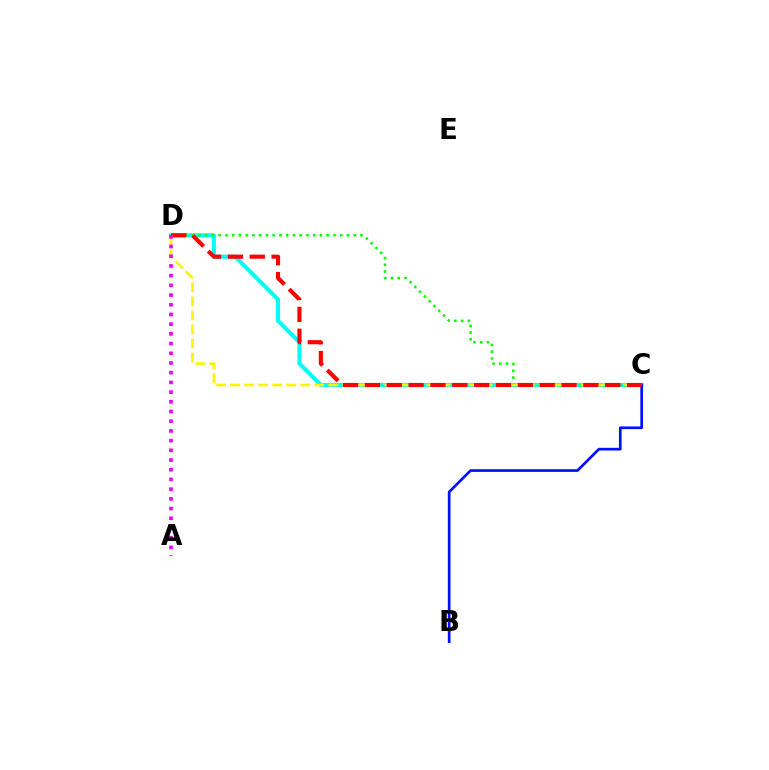{('C', 'D'): [{'color': '#00fff6', 'line_style': 'solid', 'thickness': 2.9}, {'color': '#08ff00', 'line_style': 'dotted', 'thickness': 1.83}, {'color': '#fcf500', 'line_style': 'dashed', 'thickness': 1.91}, {'color': '#ff0000', 'line_style': 'dashed', 'thickness': 2.97}], ('B', 'C'): [{'color': '#0010ff', 'line_style': 'solid', 'thickness': 1.94}], ('A', 'D'): [{'color': '#ee00ff', 'line_style': 'dotted', 'thickness': 2.64}]}